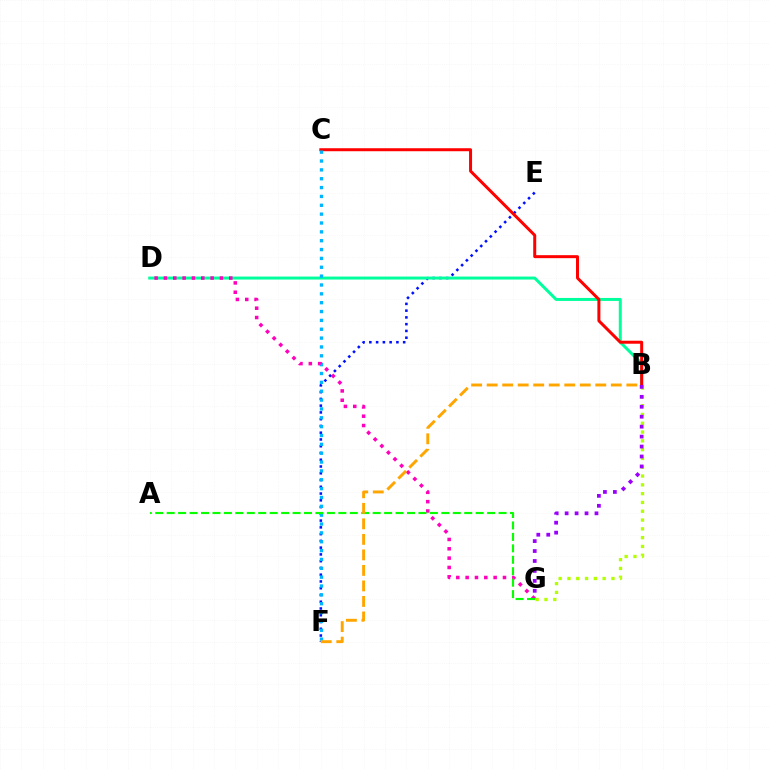{('E', 'F'): [{'color': '#0010ff', 'line_style': 'dotted', 'thickness': 1.84}], ('B', 'D'): [{'color': '#00ff9d', 'line_style': 'solid', 'thickness': 2.14}], ('B', 'C'): [{'color': '#ff0000', 'line_style': 'solid', 'thickness': 2.16}], ('C', 'F'): [{'color': '#00b5ff', 'line_style': 'dotted', 'thickness': 2.41}], ('B', 'G'): [{'color': '#b3ff00', 'line_style': 'dotted', 'thickness': 2.39}, {'color': '#9b00ff', 'line_style': 'dotted', 'thickness': 2.7}], ('D', 'G'): [{'color': '#ff00bd', 'line_style': 'dotted', 'thickness': 2.54}], ('A', 'G'): [{'color': '#08ff00', 'line_style': 'dashed', 'thickness': 1.55}], ('B', 'F'): [{'color': '#ffa500', 'line_style': 'dashed', 'thickness': 2.11}]}